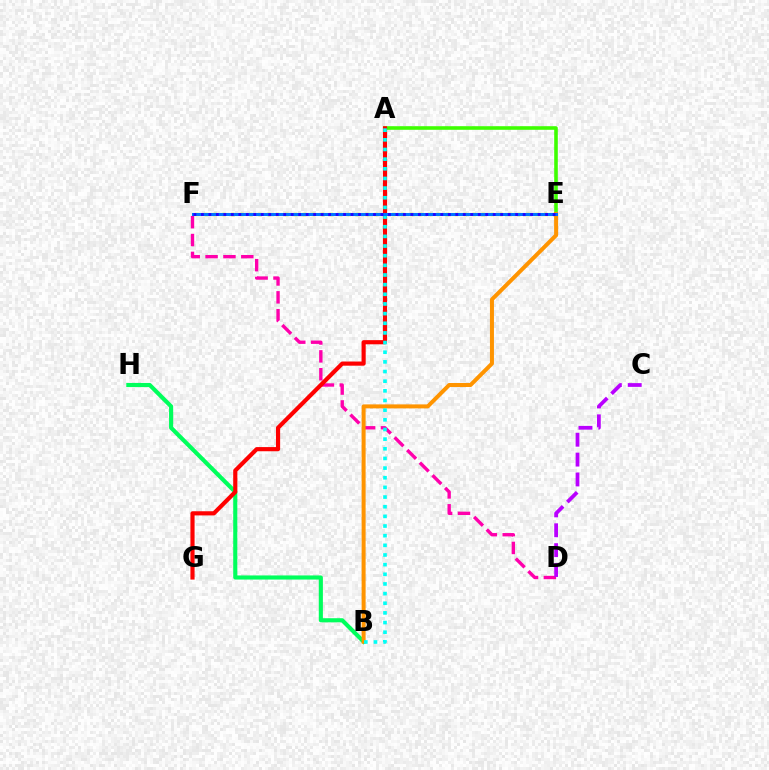{('D', 'F'): [{'color': '#ff00ac', 'line_style': 'dashed', 'thickness': 2.43}], ('B', 'H'): [{'color': '#00ff5c', 'line_style': 'solid', 'thickness': 2.96}], ('C', 'D'): [{'color': '#b900ff', 'line_style': 'dashed', 'thickness': 2.7}], ('A', 'E'): [{'color': '#3dff00', 'line_style': 'solid', 'thickness': 2.59}], ('E', 'F'): [{'color': '#d1ff00', 'line_style': 'dotted', 'thickness': 2.43}, {'color': '#0074ff', 'line_style': 'solid', 'thickness': 2.19}, {'color': '#2500ff', 'line_style': 'dotted', 'thickness': 2.03}], ('A', 'G'): [{'color': '#ff0000', 'line_style': 'solid', 'thickness': 2.99}], ('B', 'E'): [{'color': '#ff9400', 'line_style': 'solid', 'thickness': 2.88}], ('A', 'B'): [{'color': '#00fff6', 'line_style': 'dotted', 'thickness': 2.62}]}